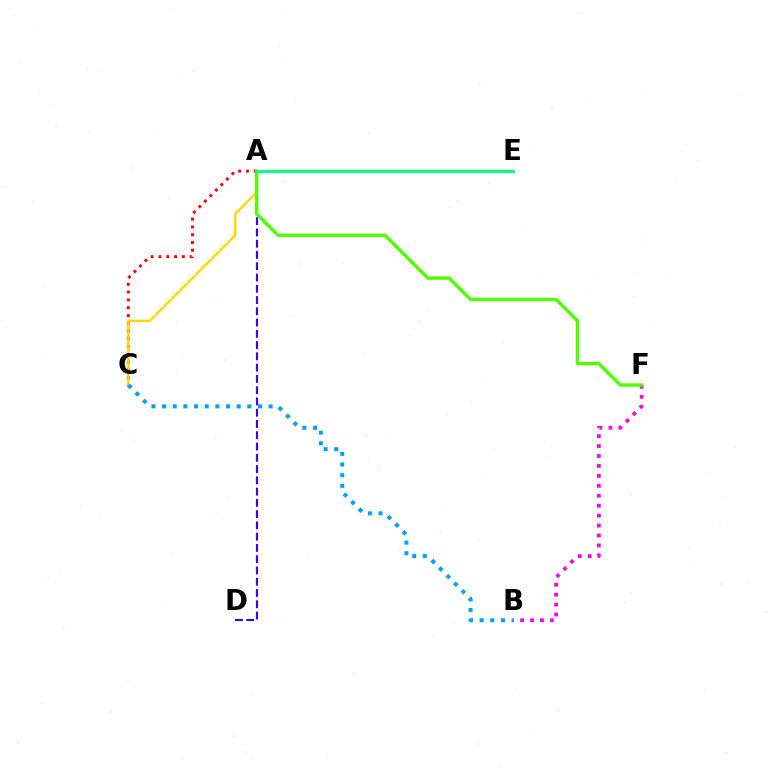{('A', 'C'): [{'color': '#ff0000', 'line_style': 'dotted', 'thickness': 2.12}], ('C', 'E'): [{'color': '#ffd500', 'line_style': 'solid', 'thickness': 1.72}], ('A', 'D'): [{'color': '#3700ff', 'line_style': 'dashed', 'thickness': 1.53}], ('B', 'F'): [{'color': '#ff00ed', 'line_style': 'dotted', 'thickness': 2.7}], ('A', 'F'): [{'color': '#4fff00', 'line_style': 'solid', 'thickness': 2.44}], ('A', 'E'): [{'color': '#00ff86', 'line_style': 'solid', 'thickness': 2.04}], ('B', 'C'): [{'color': '#009eff', 'line_style': 'dotted', 'thickness': 2.89}]}